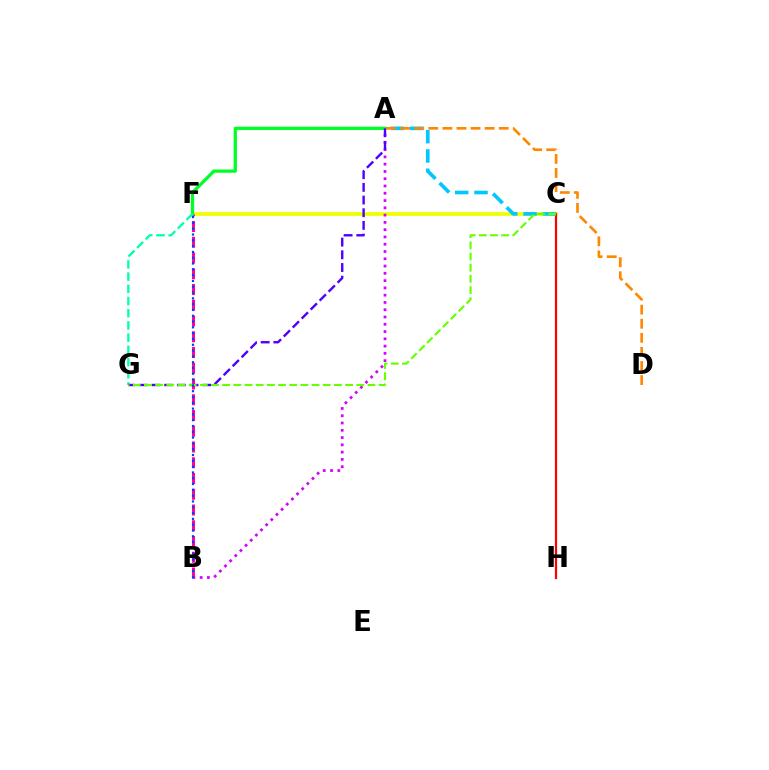{('C', 'F'): [{'color': '#eeff00', 'line_style': 'solid', 'thickness': 2.67}], ('A', 'B'): [{'color': '#d600ff', 'line_style': 'dotted', 'thickness': 1.98}], ('B', 'F'): [{'color': '#ff00a0', 'line_style': 'dashed', 'thickness': 2.14}, {'color': '#003fff', 'line_style': 'dotted', 'thickness': 1.58}], ('C', 'H'): [{'color': '#ff0000', 'line_style': 'solid', 'thickness': 1.59}], ('A', 'C'): [{'color': '#00c7ff', 'line_style': 'dashed', 'thickness': 2.62}], ('A', 'F'): [{'color': '#00ff27', 'line_style': 'solid', 'thickness': 2.36}], ('F', 'G'): [{'color': '#00ffaf', 'line_style': 'dashed', 'thickness': 1.66}], ('A', 'G'): [{'color': '#4f00ff', 'line_style': 'dashed', 'thickness': 1.72}], ('C', 'G'): [{'color': '#66ff00', 'line_style': 'dashed', 'thickness': 1.52}], ('A', 'D'): [{'color': '#ff8800', 'line_style': 'dashed', 'thickness': 1.91}]}